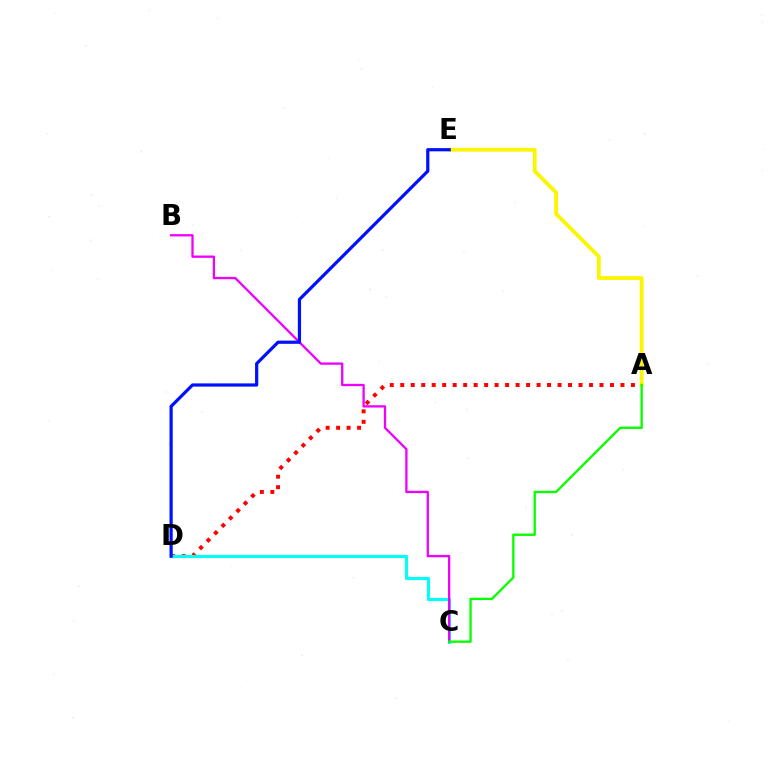{('A', 'D'): [{'color': '#ff0000', 'line_style': 'dotted', 'thickness': 2.85}], ('C', 'D'): [{'color': '#00fff6', 'line_style': 'solid', 'thickness': 2.24}], ('A', 'E'): [{'color': '#fcf500', 'line_style': 'solid', 'thickness': 2.72}], ('B', 'C'): [{'color': '#ee00ff', 'line_style': 'solid', 'thickness': 1.65}], ('A', 'C'): [{'color': '#08ff00', 'line_style': 'solid', 'thickness': 1.7}], ('D', 'E'): [{'color': '#0010ff', 'line_style': 'solid', 'thickness': 2.31}]}